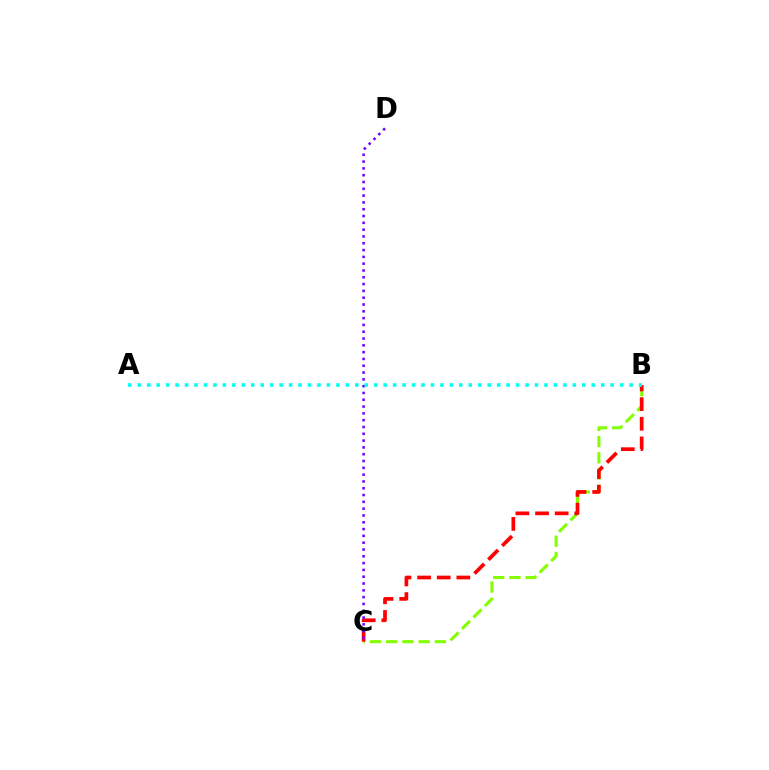{('B', 'C'): [{'color': '#84ff00', 'line_style': 'dashed', 'thickness': 2.21}, {'color': '#ff0000', 'line_style': 'dashed', 'thickness': 2.67}], ('C', 'D'): [{'color': '#7200ff', 'line_style': 'dotted', 'thickness': 1.85}], ('A', 'B'): [{'color': '#00fff6', 'line_style': 'dotted', 'thickness': 2.57}]}